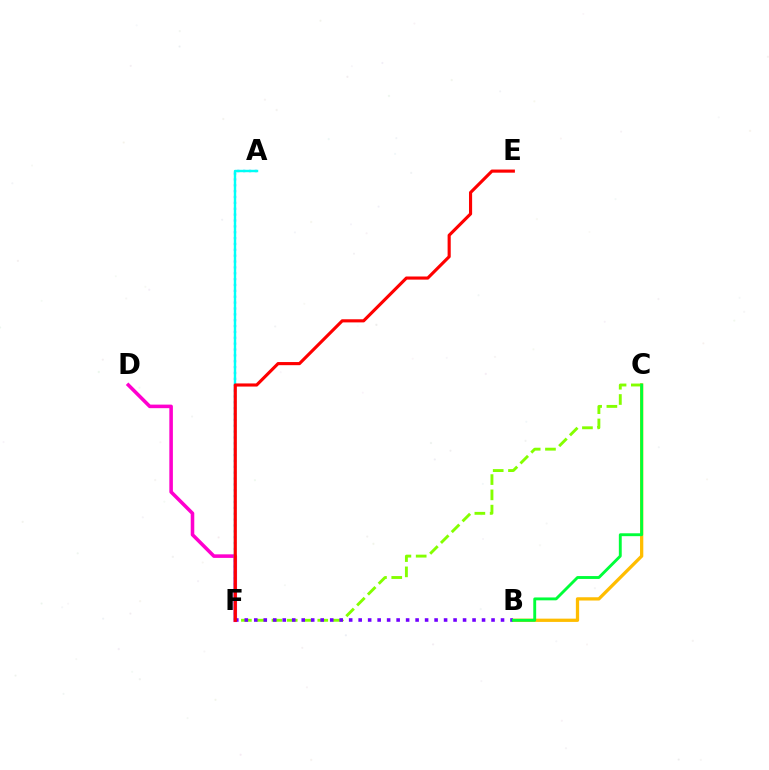{('B', 'C'): [{'color': '#ffbd00', 'line_style': 'solid', 'thickness': 2.36}, {'color': '#00ff39', 'line_style': 'solid', 'thickness': 2.07}], ('D', 'F'): [{'color': '#ff00cf', 'line_style': 'solid', 'thickness': 2.56}], ('A', 'F'): [{'color': '#004bff', 'line_style': 'dotted', 'thickness': 1.59}, {'color': '#00fff6', 'line_style': 'solid', 'thickness': 1.75}], ('C', 'F'): [{'color': '#84ff00', 'line_style': 'dashed', 'thickness': 2.08}], ('B', 'F'): [{'color': '#7200ff', 'line_style': 'dotted', 'thickness': 2.58}], ('E', 'F'): [{'color': '#ff0000', 'line_style': 'solid', 'thickness': 2.25}]}